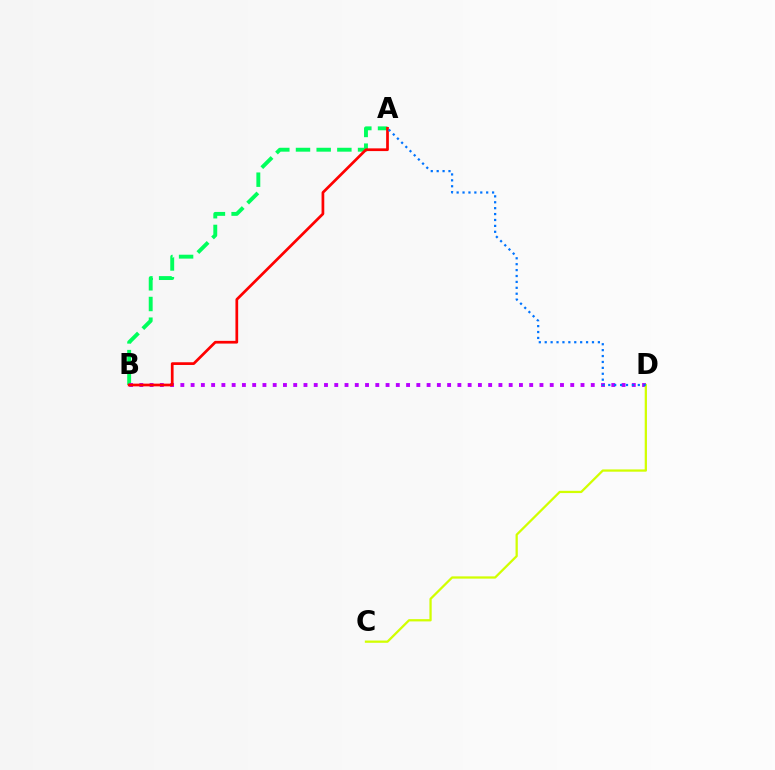{('A', 'B'): [{'color': '#00ff5c', 'line_style': 'dashed', 'thickness': 2.81}, {'color': '#ff0000', 'line_style': 'solid', 'thickness': 1.96}], ('B', 'D'): [{'color': '#b900ff', 'line_style': 'dotted', 'thickness': 2.79}], ('C', 'D'): [{'color': '#d1ff00', 'line_style': 'solid', 'thickness': 1.63}], ('A', 'D'): [{'color': '#0074ff', 'line_style': 'dotted', 'thickness': 1.6}]}